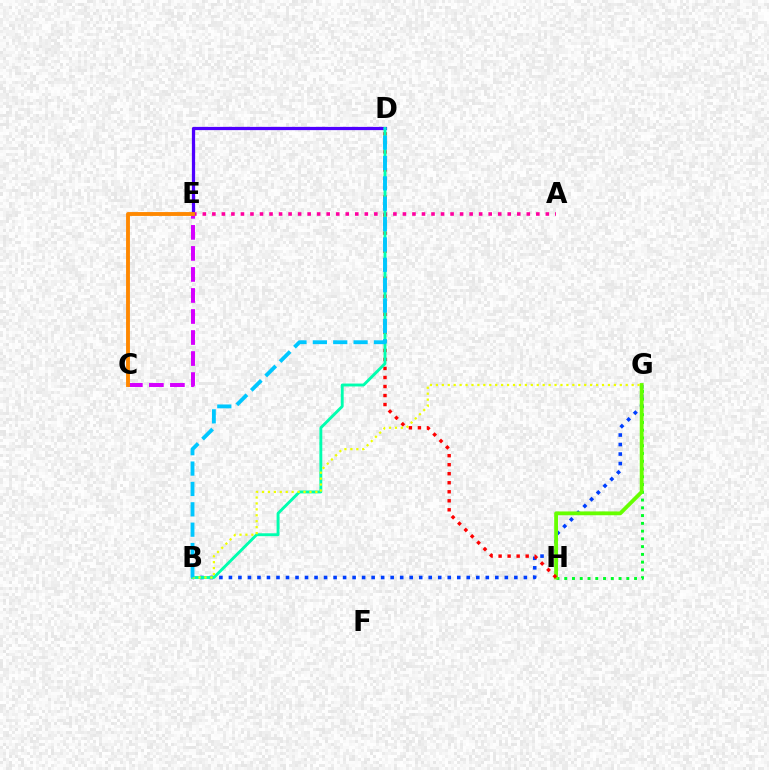{('A', 'E'): [{'color': '#ff00a0', 'line_style': 'dotted', 'thickness': 2.59}], ('G', 'H'): [{'color': '#00ff27', 'line_style': 'dotted', 'thickness': 2.11}, {'color': '#66ff00', 'line_style': 'solid', 'thickness': 2.75}], ('B', 'G'): [{'color': '#003fff', 'line_style': 'dotted', 'thickness': 2.59}, {'color': '#eeff00', 'line_style': 'dotted', 'thickness': 1.61}], ('D', 'E'): [{'color': '#4f00ff', 'line_style': 'solid', 'thickness': 2.33}], ('D', 'H'): [{'color': '#ff0000', 'line_style': 'dotted', 'thickness': 2.45}], ('B', 'D'): [{'color': '#00ffaf', 'line_style': 'solid', 'thickness': 2.08}, {'color': '#00c7ff', 'line_style': 'dashed', 'thickness': 2.77}], ('C', 'E'): [{'color': '#d600ff', 'line_style': 'dashed', 'thickness': 2.86}, {'color': '#ff8800', 'line_style': 'solid', 'thickness': 2.79}]}